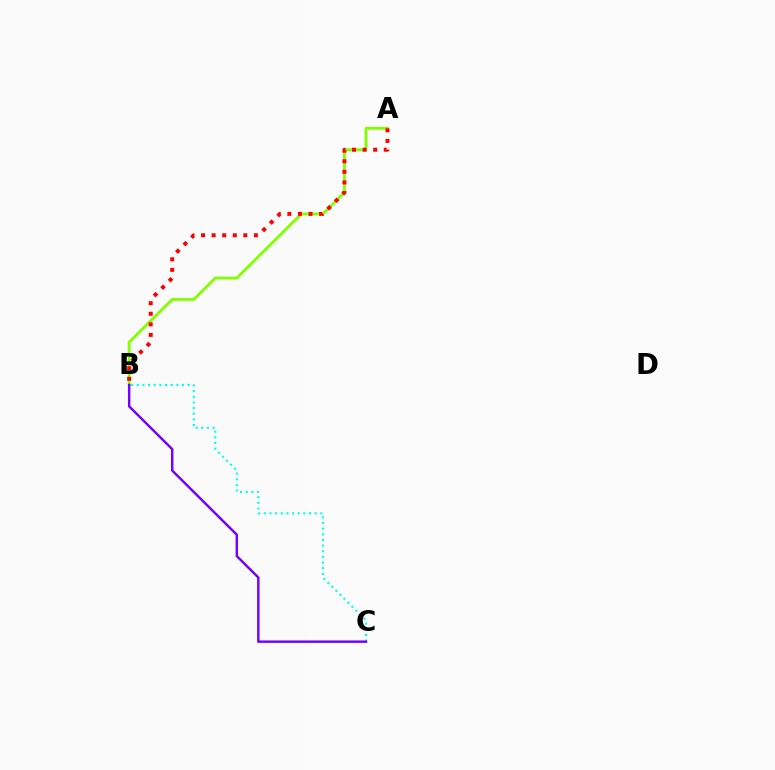{('A', 'B'): [{'color': '#84ff00', 'line_style': 'solid', 'thickness': 2.05}, {'color': '#ff0000', 'line_style': 'dotted', 'thickness': 2.87}], ('B', 'C'): [{'color': '#00fff6', 'line_style': 'dotted', 'thickness': 1.53}, {'color': '#7200ff', 'line_style': 'solid', 'thickness': 1.75}]}